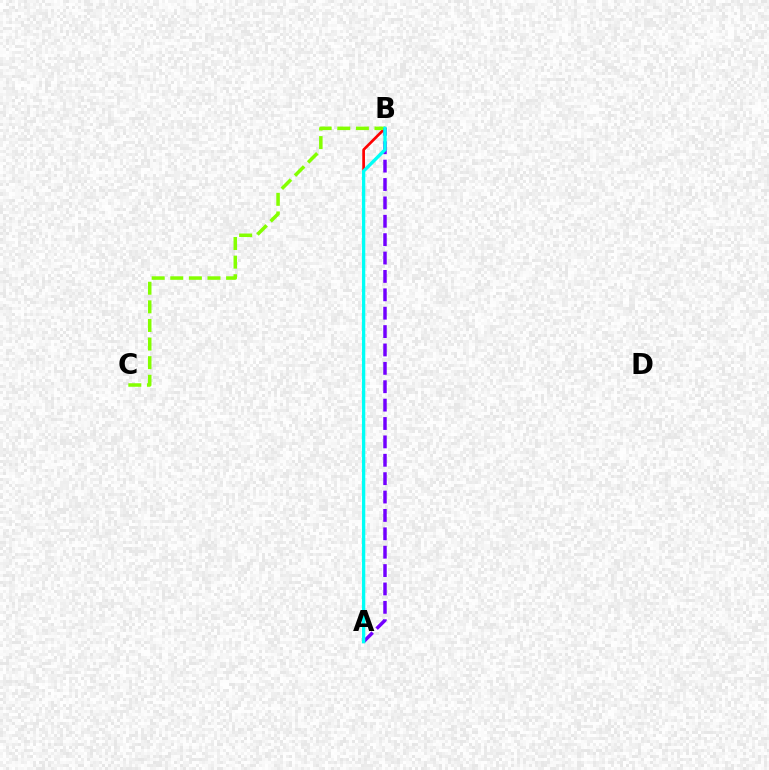{('A', 'B'): [{'color': '#ff0000', 'line_style': 'solid', 'thickness': 1.95}, {'color': '#7200ff', 'line_style': 'dashed', 'thickness': 2.5}, {'color': '#00fff6', 'line_style': 'solid', 'thickness': 2.4}], ('B', 'C'): [{'color': '#84ff00', 'line_style': 'dashed', 'thickness': 2.53}]}